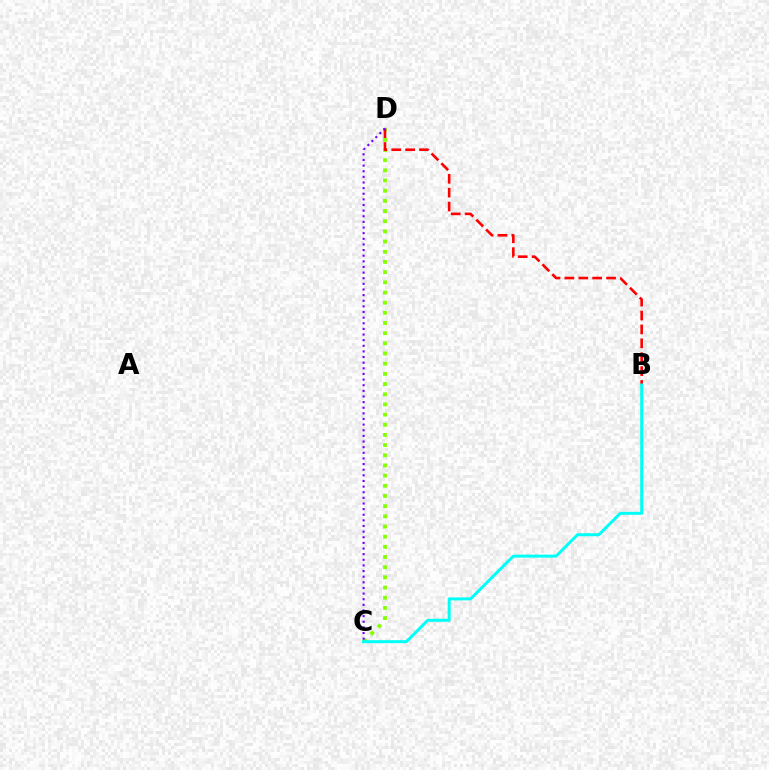{('C', 'D'): [{'color': '#84ff00', 'line_style': 'dotted', 'thickness': 2.76}, {'color': '#7200ff', 'line_style': 'dotted', 'thickness': 1.53}], ('B', 'D'): [{'color': '#ff0000', 'line_style': 'dashed', 'thickness': 1.89}], ('B', 'C'): [{'color': '#00fff6', 'line_style': 'solid', 'thickness': 2.14}]}